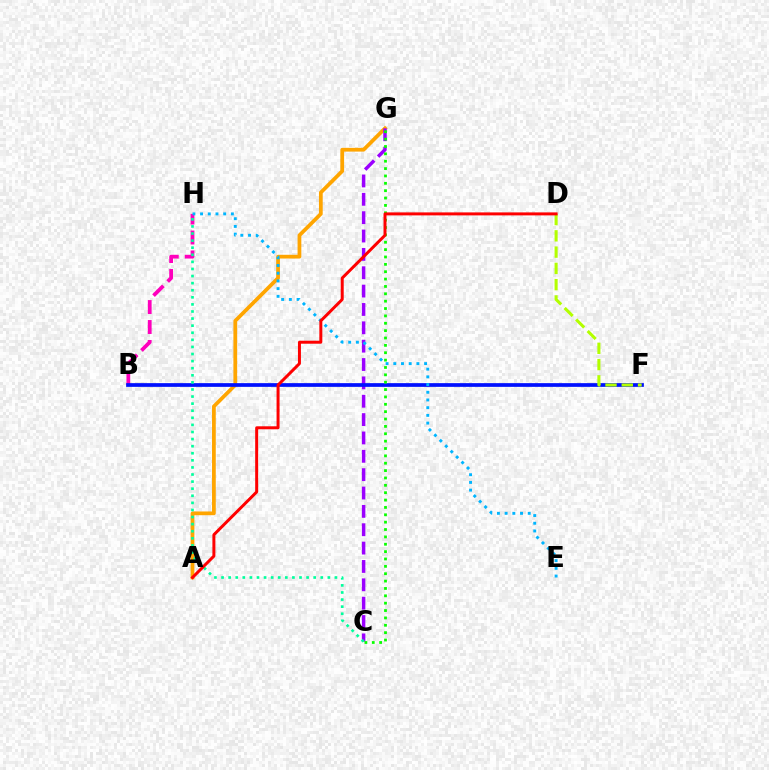{('A', 'G'): [{'color': '#ffa500', 'line_style': 'solid', 'thickness': 2.7}], ('C', 'G'): [{'color': '#9b00ff', 'line_style': 'dashed', 'thickness': 2.49}, {'color': '#08ff00', 'line_style': 'dotted', 'thickness': 2.0}], ('B', 'H'): [{'color': '#ff00bd', 'line_style': 'dashed', 'thickness': 2.71}], ('B', 'F'): [{'color': '#0010ff', 'line_style': 'solid', 'thickness': 2.67}], ('C', 'H'): [{'color': '#00ff9d', 'line_style': 'dotted', 'thickness': 1.93}], ('D', 'F'): [{'color': '#b3ff00', 'line_style': 'dashed', 'thickness': 2.21}], ('E', 'H'): [{'color': '#00b5ff', 'line_style': 'dotted', 'thickness': 2.09}], ('A', 'D'): [{'color': '#ff0000', 'line_style': 'solid', 'thickness': 2.15}]}